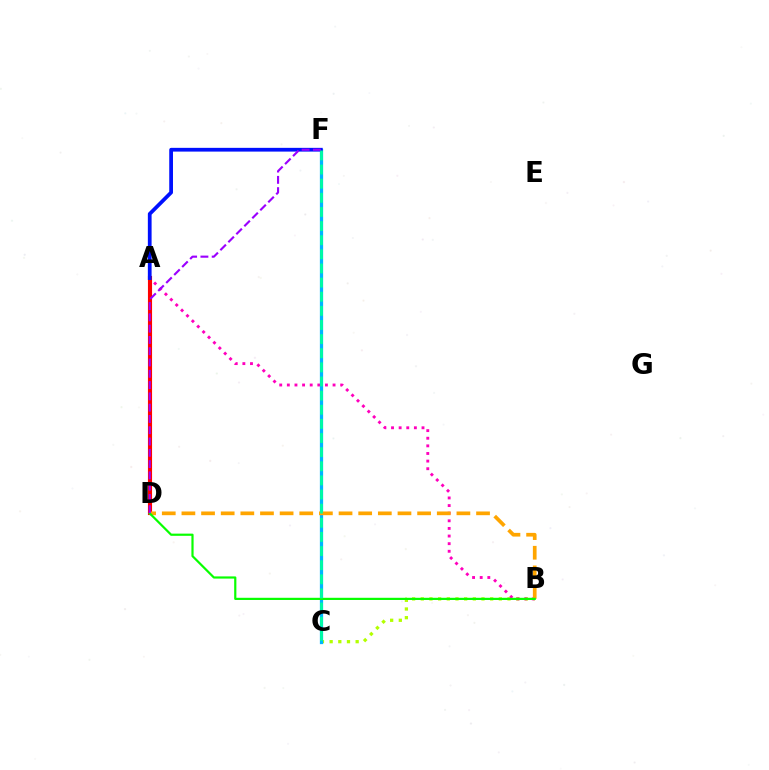{('B', 'C'): [{'color': '#b3ff00', 'line_style': 'dotted', 'thickness': 2.36}], ('A', 'B'): [{'color': '#ff00bd', 'line_style': 'dotted', 'thickness': 2.07}], ('C', 'F'): [{'color': '#00b5ff', 'line_style': 'solid', 'thickness': 2.34}, {'color': '#00ff9d', 'line_style': 'dashed', 'thickness': 1.92}], ('A', 'D'): [{'color': '#ff0000', 'line_style': 'solid', 'thickness': 2.96}], ('A', 'F'): [{'color': '#0010ff', 'line_style': 'solid', 'thickness': 2.7}], ('B', 'D'): [{'color': '#ffa500', 'line_style': 'dashed', 'thickness': 2.67}, {'color': '#08ff00', 'line_style': 'solid', 'thickness': 1.58}], ('D', 'F'): [{'color': '#9b00ff', 'line_style': 'dashed', 'thickness': 1.53}]}